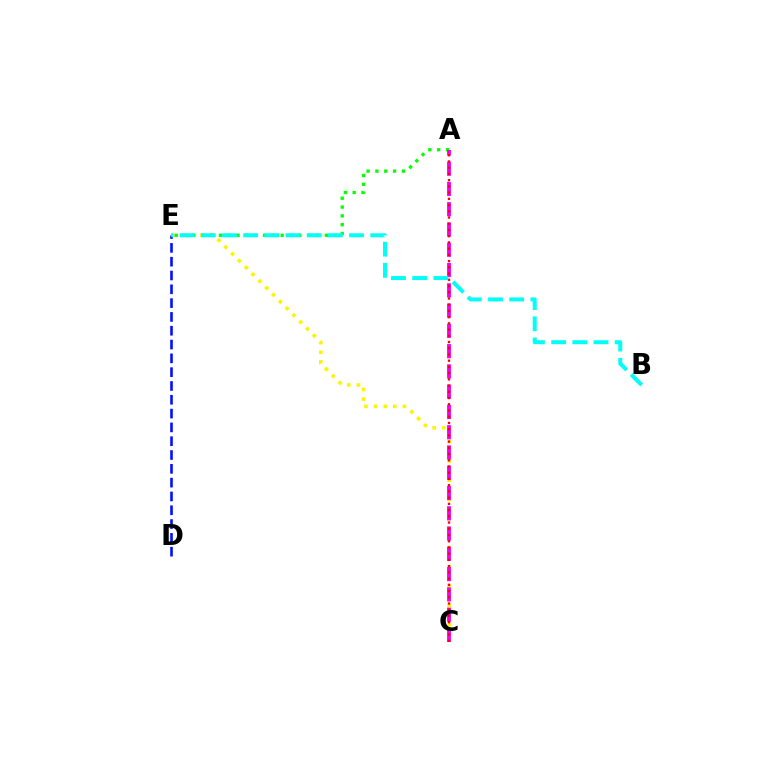{('C', 'E'): [{'color': '#fcf500', 'line_style': 'dotted', 'thickness': 2.62}], ('A', 'E'): [{'color': '#08ff00', 'line_style': 'dotted', 'thickness': 2.4}], ('A', 'C'): [{'color': '#ee00ff', 'line_style': 'dashed', 'thickness': 2.75}, {'color': '#ff0000', 'line_style': 'dotted', 'thickness': 1.69}], ('D', 'E'): [{'color': '#0010ff', 'line_style': 'dashed', 'thickness': 1.88}], ('B', 'E'): [{'color': '#00fff6', 'line_style': 'dashed', 'thickness': 2.88}]}